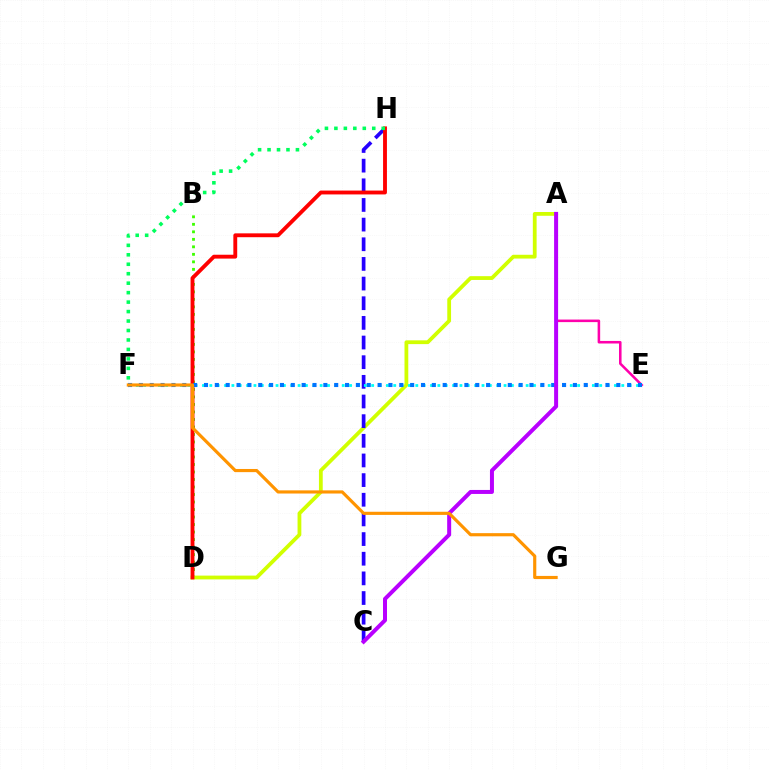{('B', 'D'): [{'color': '#3dff00', 'line_style': 'dotted', 'thickness': 2.04}], ('A', 'E'): [{'color': '#ff00ac', 'line_style': 'solid', 'thickness': 1.84}], ('A', 'D'): [{'color': '#d1ff00', 'line_style': 'solid', 'thickness': 2.73}], ('C', 'H'): [{'color': '#2500ff', 'line_style': 'dashed', 'thickness': 2.67}], ('E', 'F'): [{'color': '#00fff6', 'line_style': 'dotted', 'thickness': 2.0}, {'color': '#0074ff', 'line_style': 'dotted', 'thickness': 2.95}], ('D', 'H'): [{'color': '#ff0000', 'line_style': 'solid', 'thickness': 2.78}], ('F', 'H'): [{'color': '#00ff5c', 'line_style': 'dotted', 'thickness': 2.57}], ('A', 'C'): [{'color': '#b900ff', 'line_style': 'solid', 'thickness': 2.87}], ('F', 'G'): [{'color': '#ff9400', 'line_style': 'solid', 'thickness': 2.27}]}